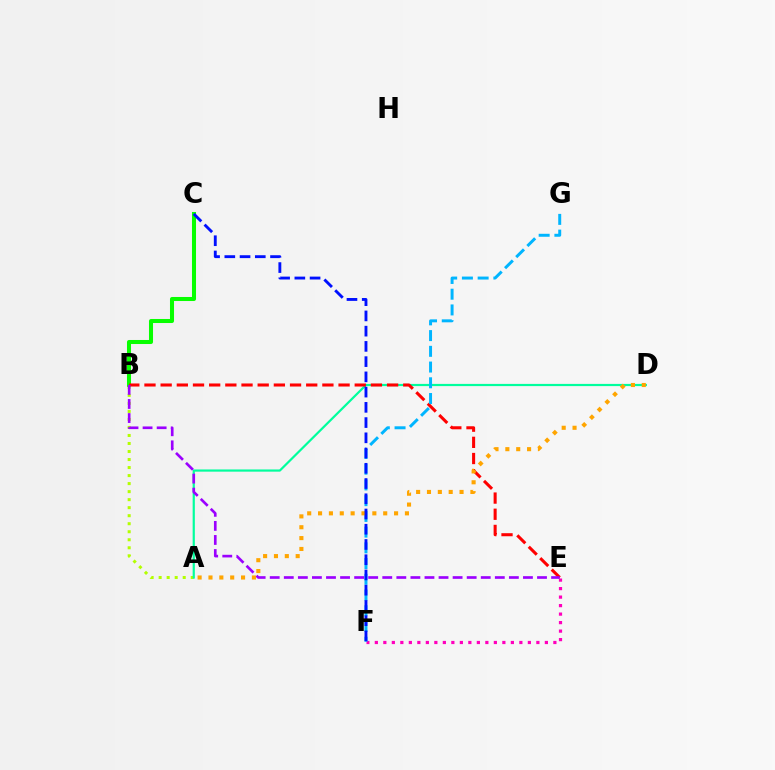{('B', 'C'): [{'color': '#08ff00', 'line_style': 'solid', 'thickness': 2.91}], ('E', 'F'): [{'color': '#ff00bd', 'line_style': 'dotted', 'thickness': 2.31}], ('A', 'B'): [{'color': '#b3ff00', 'line_style': 'dotted', 'thickness': 2.18}], ('A', 'D'): [{'color': '#00ff9d', 'line_style': 'solid', 'thickness': 1.58}, {'color': '#ffa500', 'line_style': 'dotted', 'thickness': 2.95}], ('B', 'E'): [{'color': '#ff0000', 'line_style': 'dashed', 'thickness': 2.2}, {'color': '#9b00ff', 'line_style': 'dashed', 'thickness': 1.91}], ('F', 'G'): [{'color': '#00b5ff', 'line_style': 'dashed', 'thickness': 2.14}], ('C', 'F'): [{'color': '#0010ff', 'line_style': 'dashed', 'thickness': 2.07}]}